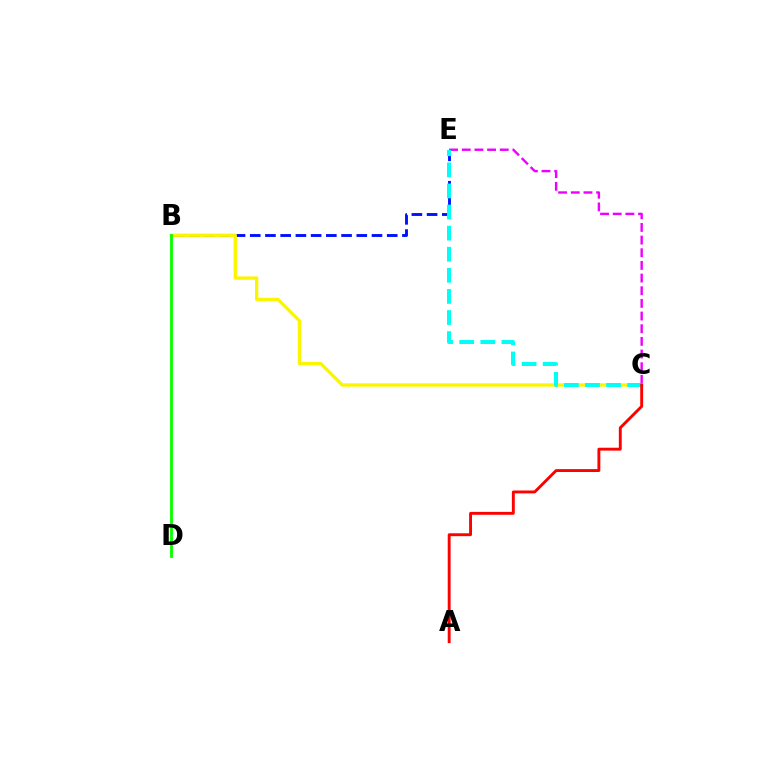{('B', 'E'): [{'color': '#0010ff', 'line_style': 'dashed', 'thickness': 2.07}], ('C', 'E'): [{'color': '#ee00ff', 'line_style': 'dashed', 'thickness': 1.72}, {'color': '#00fff6', 'line_style': 'dashed', 'thickness': 2.87}], ('B', 'C'): [{'color': '#fcf500', 'line_style': 'solid', 'thickness': 2.4}], ('B', 'D'): [{'color': '#08ff00', 'line_style': 'solid', 'thickness': 2.03}], ('A', 'C'): [{'color': '#ff0000', 'line_style': 'solid', 'thickness': 2.08}]}